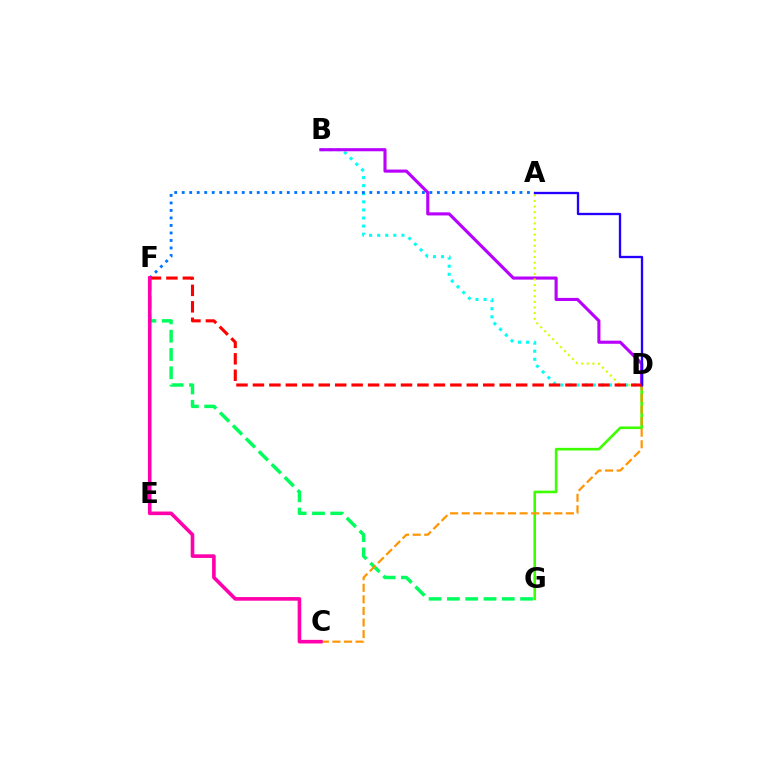{('B', 'D'): [{'color': '#00fff6', 'line_style': 'dotted', 'thickness': 2.2}, {'color': '#b900ff', 'line_style': 'solid', 'thickness': 2.23}], ('F', 'G'): [{'color': '#00ff5c', 'line_style': 'dashed', 'thickness': 2.48}], ('A', 'F'): [{'color': '#0074ff', 'line_style': 'dotted', 'thickness': 2.04}], ('D', 'G'): [{'color': '#3dff00', 'line_style': 'solid', 'thickness': 1.89}], ('C', 'D'): [{'color': '#ff9400', 'line_style': 'dashed', 'thickness': 1.57}], ('A', 'D'): [{'color': '#d1ff00', 'line_style': 'dotted', 'thickness': 1.52}, {'color': '#2500ff', 'line_style': 'solid', 'thickness': 1.67}], ('D', 'F'): [{'color': '#ff0000', 'line_style': 'dashed', 'thickness': 2.23}], ('C', 'F'): [{'color': '#ff00ac', 'line_style': 'solid', 'thickness': 2.6}]}